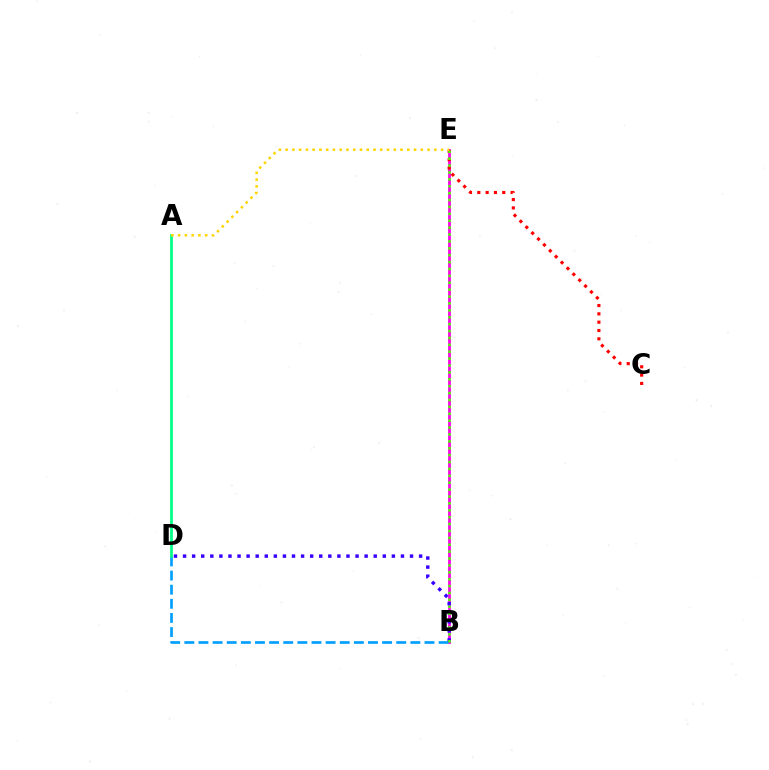{('B', 'E'): [{'color': '#ff00ed', 'line_style': 'solid', 'thickness': 2.01}, {'color': '#4fff00', 'line_style': 'dotted', 'thickness': 1.87}], ('C', 'E'): [{'color': '#ff0000', 'line_style': 'dotted', 'thickness': 2.26}], ('B', 'D'): [{'color': '#3700ff', 'line_style': 'dotted', 'thickness': 2.47}, {'color': '#009eff', 'line_style': 'dashed', 'thickness': 1.92}], ('A', 'D'): [{'color': '#00ff86', 'line_style': 'solid', 'thickness': 1.96}], ('A', 'E'): [{'color': '#ffd500', 'line_style': 'dotted', 'thickness': 1.84}]}